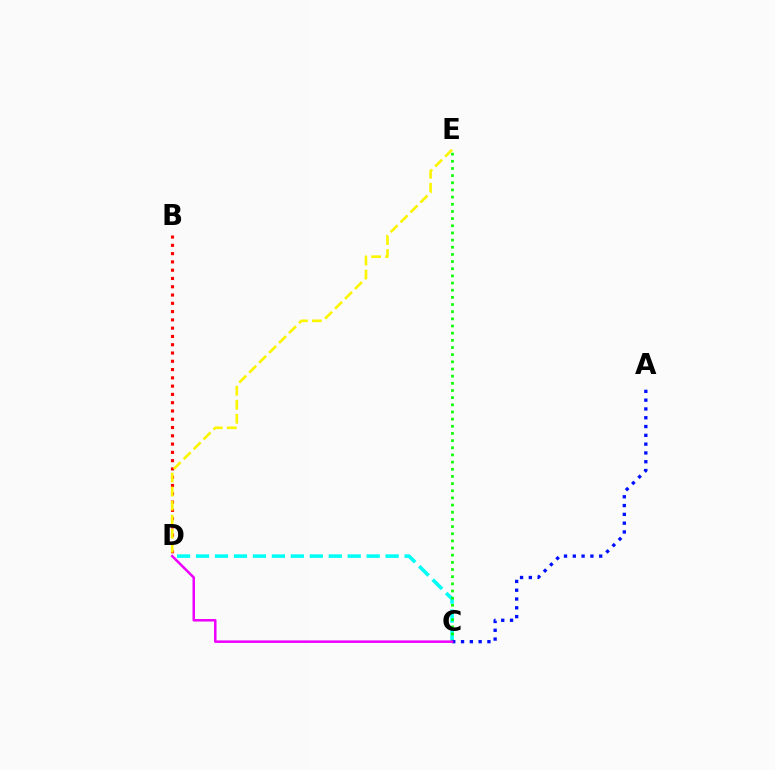{('C', 'D'): [{'color': '#00fff6', 'line_style': 'dashed', 'thickness': 2.58}, {'color': '#ee00ff', 'line_style': 'solid', 'thickness': 1.81}], ('C', 'E'): [{'color': '#08ff00', 'line_style': 'dotted', 'thickness': 1.95}], ('A', 'C'): [{'color': '#0010ff', 'line_style': 'dotted', 'thickness': 2.39}], ('B', 'D'): [{'color': '#ff0000', 'line_style': 'dotted', 'thickness': 2.25}], ('D', 'E'): [{'color': '#fcf500', 'line_style': 'dashed', 'thickness': 1.91}]}